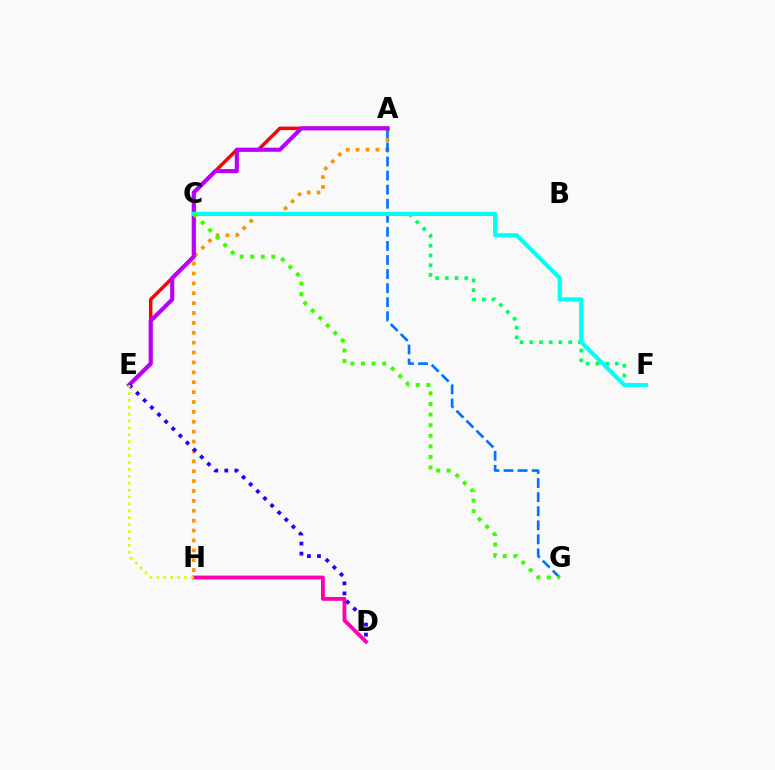{('A', 'E'): [{'color': '#ff0000', 'line_style': 'solid', 'thickness': 2.5}, {'color': '#b900ff', 'line_style': 'solid', 'thickness': 2.94}], ('A', 'H'): [{'color': '#ff9400', 'line_style': 'dotted', 'thickness': 2.69}], ('D', 'H'): [{'color': '#ff00ac', 'line_style': 'solid', 'thickness': 2.76}], ('C', 'F'): [{'color': '#00ff5c', 'line_style': 'dotted', 'thickness': 2.64}, {'color': '#00fff6', 'line_style': 'solid', 'thickness': 2.99}], ('A', 'G'): [{'color': '#0074ff', 'line_style': 'dashed', 'thickness': 1.91}], ('D', 'E'): [{'color': '#2500ff', 'line_style': 'dotted', 'thickness': 2.73}], ('E', 'H'): [{'color': '#d1ff00', 'line_style': 'dotted', 'thickness': 1.88}], ('C', 'G'): [{'color': '#3dff00', 'line_style': 'dotted', 'thickness': 2.88}]}